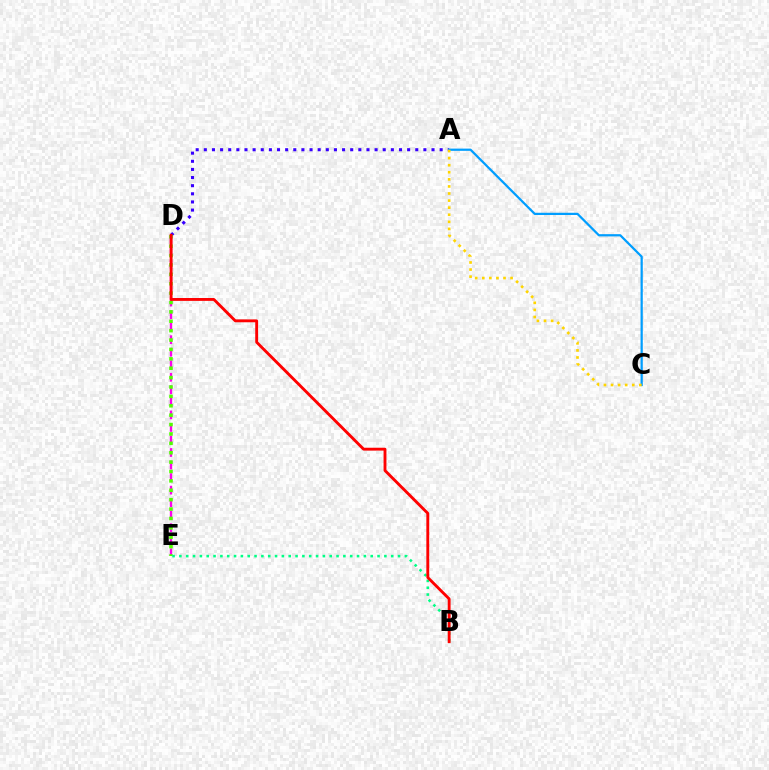{('A', 'D'): [{'color': '#3700ff', 'line_style': 'dotted', 'thickness': 2.21}], ('A', 'C'): [{'color': '#009eff', 'line_style': 'solid', 'thickness': 1.61}, {'color': '#ffd500', 'line_style': 'dotted', 'thickness': 1.92}], ('D', 'E'): [{'color': '#ff00ed', 'line_style': 'dashed', 'thickness': 1.7}, {'color': '#4fff00', 'line_style': 'dotted', 'thickness': 2.55}], ('B', 'E'): [{'color': '#00ff86', 'line_style': 'dotted', 'thickness': 1.86}], ('B', 'D'): [{'color': '#ff0000', 'line_style': 'solid', 'thickness': 2.06}]}